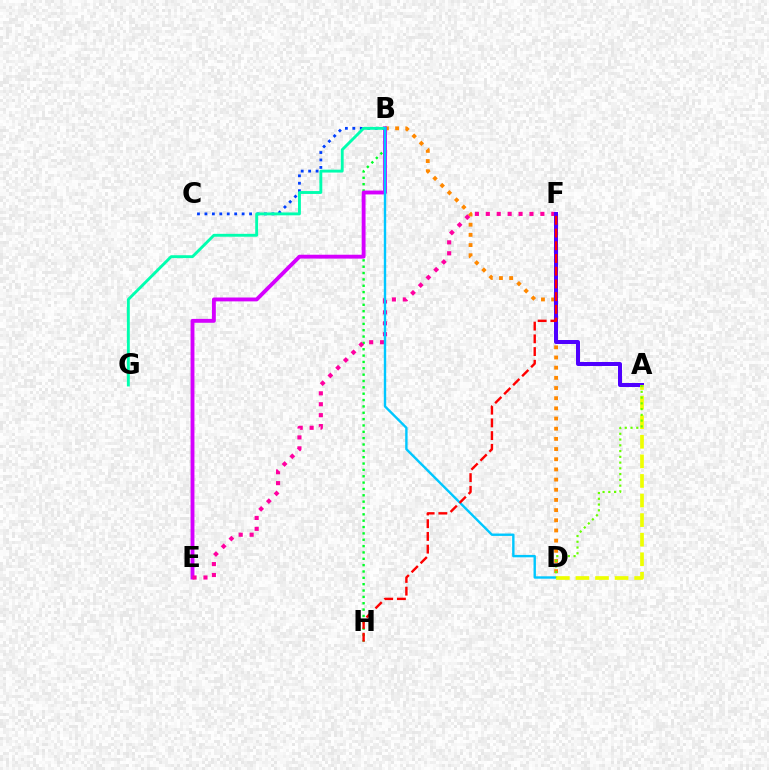{('B', 'H'): [{'color': '#00ff27', 'line_style': 'dotted', 'thickness': 1.73}], ('B', 'D'): [{'color': '#ff8800', 'line_style': 'dotted', 'thickness': 2.76}, {'color': '#00c7ff', 'line_style': 'solid', 'thickness': 1.72}], ('B', 'E'): [{'color': '#d600ff', 'line_style': 'solid', 'thickness': 2.78}], ('E', 'F'): [{'color': '#ff00a0', 'line_style': 'dotted', 'thickness': 2.97}], ('B', 'C'): [{'color': '#003fff', 'line_style': 'dotted', 'thickness': 2.02}], ('A', 'F'): [{'color': '#4f00ff', 'line_style': 'solid', 'thickness': 2.87}], ('B', 'G'): [{'color': '#00ffaf', 'line_style': 'solid', 'thickness': 2.08}], ('F', 'H'): [{'color': '#ff0000', 'line_style': 'dashed', 'thickness': 1.73}], ('A', 'D'): [{'color': '#eeff00', 'line_style': 'dashed', 'thickness': 2.66}, {'color': '#66ff00', 'line_style': 'dotted', 'thickness': 1.56}]}